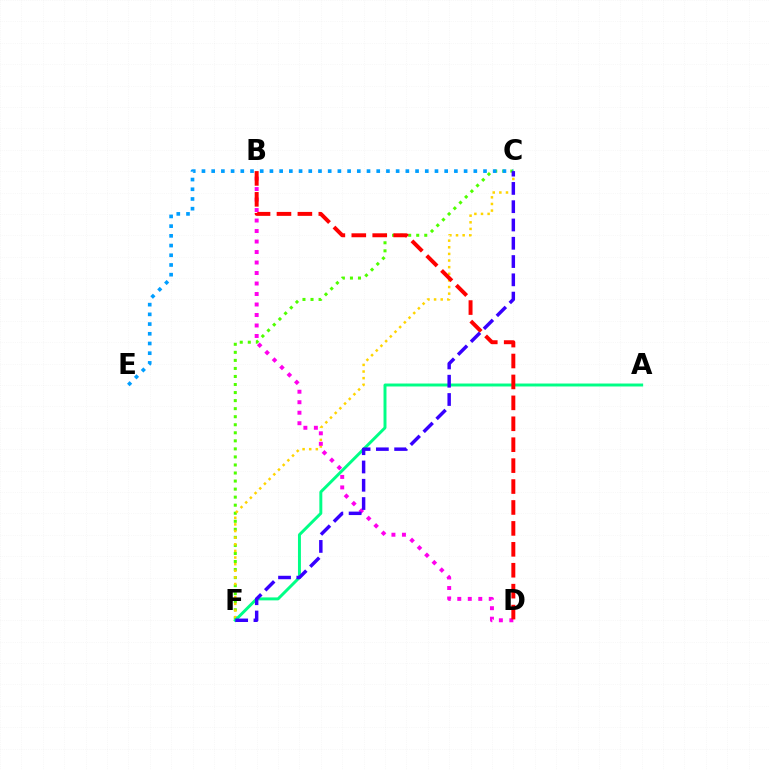{('C', 'F'): [{'color': '#4fff00', 'line_style': 'dotted', 'thickness': 2.19}, {'color': '#ffd500', 'line_style': 'dotted', 'thickness': 1.8}, {'color': '#3700ff', 'line_style': 'dashed', 'thickness': 2.48}], ('B', 'D'): [{'color': '#ff00ed', 'line_style': 'dotted', 'thickness': 2.85}, {'color': '#ff0000', 'line_style': 'dashed', 'thickness': 2.84}], ('A', 'F'): [{'color': '#00ff86', 'line_style': 'solid', 'thickness': 2.12}], ('C', 'E'): [{'color': '#009eff', 'line_style': 'dotted', 'thickness': 2.64}]}